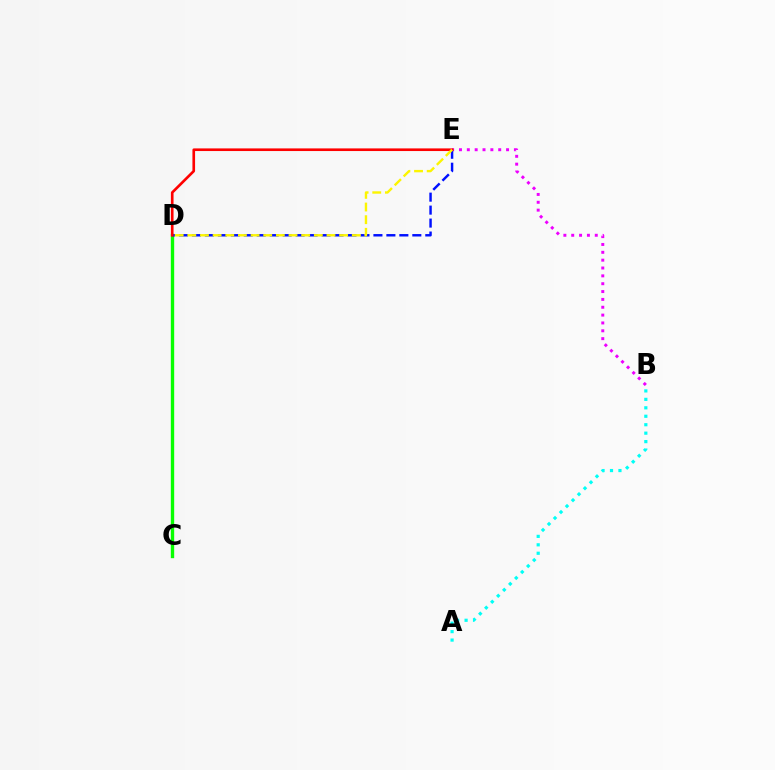{('C', 'D'): [{'color': '#08ff00', 'line_style': 'solid', 'thickness': 2.42}], ('B', 'E'): [{'color': '#ee00ff', 'line_style': 'dotted', 'thickness': 2.13}], ('D', 'E'): [{'color': '#0010ff', 'line_style': 'dashed', 'thickness': 1.76}, {'color': '#ff0000', 'line_style': 'solid', 'thickness': 1.9}, {'color': '#fcf500', 'line_style': 'dashed', 'thickness': 1.72}], ('A', 'B'): [{'color': '#00fff6', 'line_style': 'dotted', 'thickness': 2.3}]}